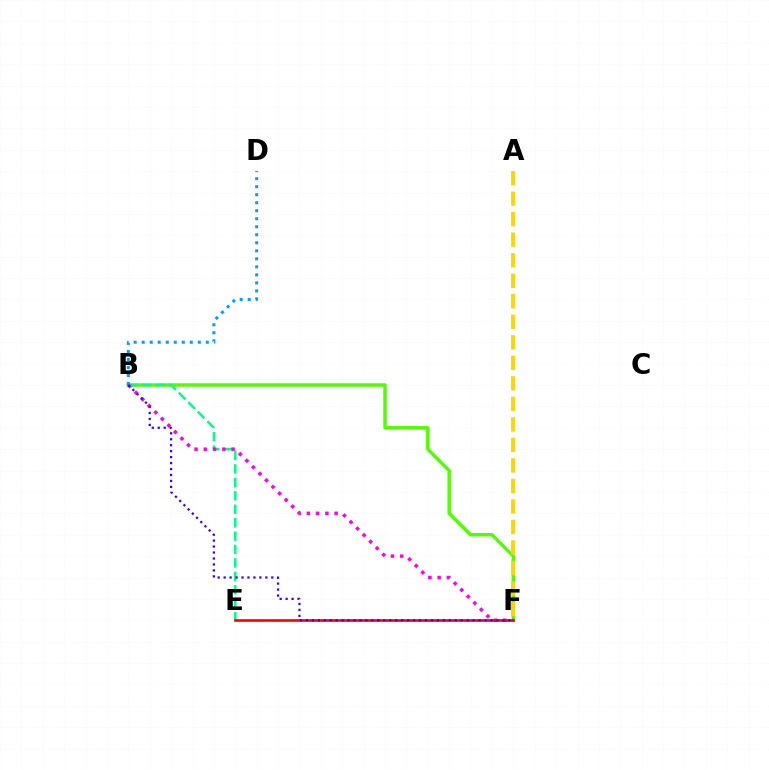{('B', 'F'): [{'color': '#4fff00', 'line_style': 'solid', 'thickness': 2.48}, {'color': '#ff00ed', 'line_style': 'dotted', 'thickness': 2.52}, {'color': '#3700ff', 'line_style': 'dotted', 'thickness': 1.62}], ('B', 'E'): [{'color': '#00ff86', 'line_style': 'dashed', 'thickness': 1.82}], ('A', 'F'): [{'color': '#ffd500', 'line_style': 'dashed', 'thickness': 2.79}], ('B', 'D'): [{'color': '#009eff', 'line_style': 'dotted', 'thickness': 2.18}], ('E', 'F'): [{'color': '#ff0000', 'line_style': 'solid', 'thickness': 1.92}]}